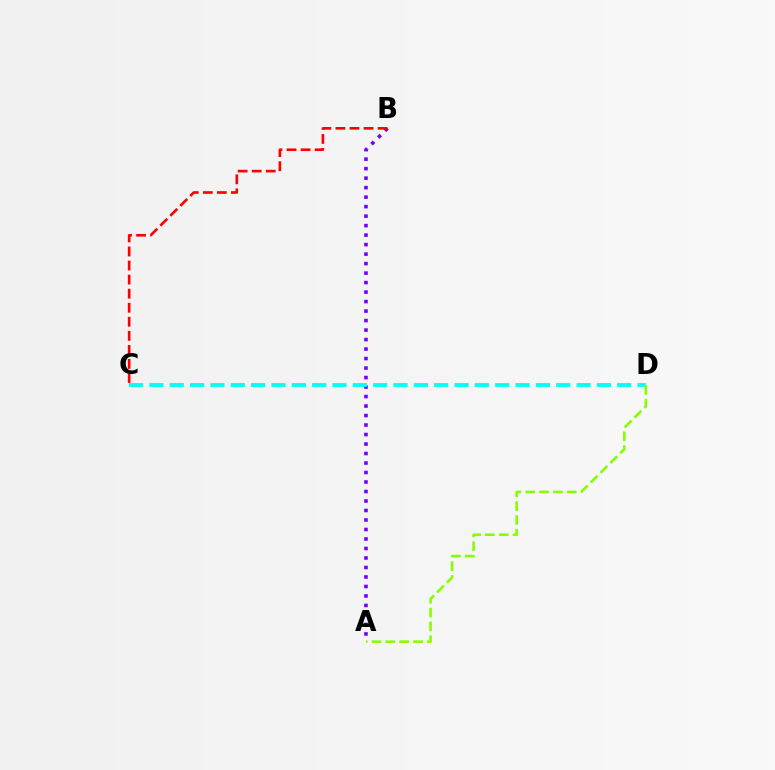{('A', 'B'): [{'color': '#7200ff', 'line_style': 'dotted', 'thickness': 2.58}], ('C', 'D'): [{'color': '#00fff6', 'line_style': 'dashed', 'thickness': 2.76}], ('B', 'C'): [{'color': '#ff0000', 'line_style': 'dashed', 'thickness': 1.91}], ('A', 'D'): [{'color': '#84ff00', 'line_style': 'dashed', 'thickness': 1.88}]}